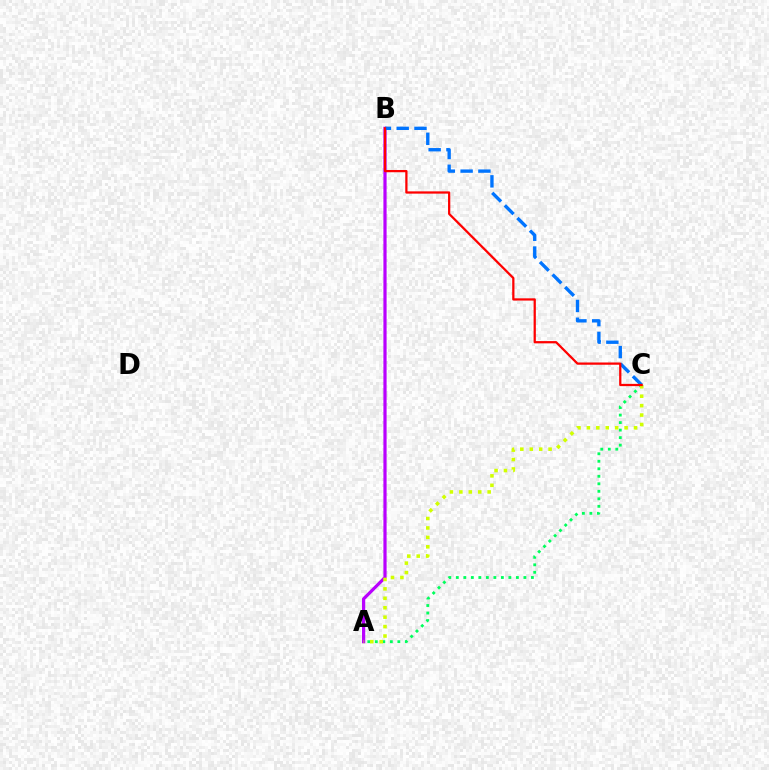{('A', 'C'): [{'color': '#00ff5c', 'line_style': 'dotted', 'thickness': 2.04}, {'color': '#d1ff00', 'line_style': 'dotted', 'thickness': 2.56}], ('A', 'B'): [{'color': '#b900ff', 'line_style': 'solid', 'thickness': 2.31}], ('B', 'C'): [{'color': '#0074ff', 'line_style': 'dashed', 'thickness': 2.42}, {'color': '#ff0000', 'line_style': 'solid', 'thickness': 1.62}]}